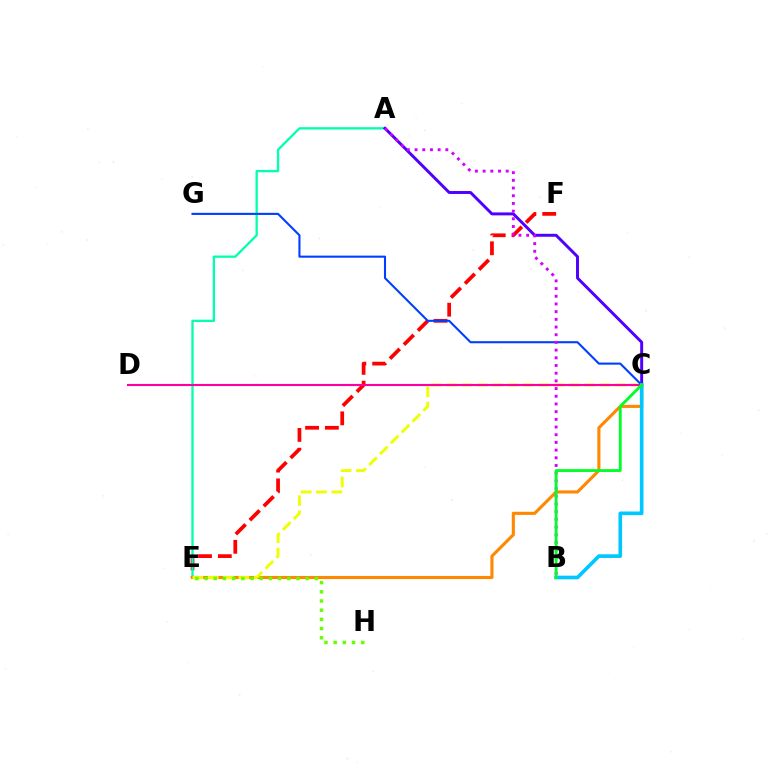{('E', 'F'): [{'color': '#ff0000', 'line_style': 'dashed', 'thickness': 2.69}], ('A', 'E'): [{'color': '#00ffaf', 'line_style': 'solid', 'thickness': 1.66}], ('C', 'E'): [{'color': '#ff8800', 'line_style': 'solid', 'thickness': 2.23}, {'color': '#eeff00', 'line_style': 'dashed', 'thickness': 2.08}], ('C', 'D'): [{'color': '#ff00a0', 'line_style': 'solid', 'thickness': 1.52}], ('A', 'C'): [{'color': '#4f00ff', 'line_style': 'solid', 'thickness': 2.12}], ('C', 'G'): [{'color': '#003fff', 'line_style': 'solid', 'thickness': 1.5}], ('B', 'C'): [{'color': '#00c7ff', 'line_style': 'solid', 'thickness': 2.63}, {'color': '#00ff27', 'line_style': 'solid', 'thickness': 2.03}], ('A', 'B'): [{'color': '#d600ff', 'line_style': 'dotted', 'thickness': 2.09}], ('E', 'H'): [{'color': '#66ff00', 'line_style': 'dotted', 'thickness': 2.5}]}